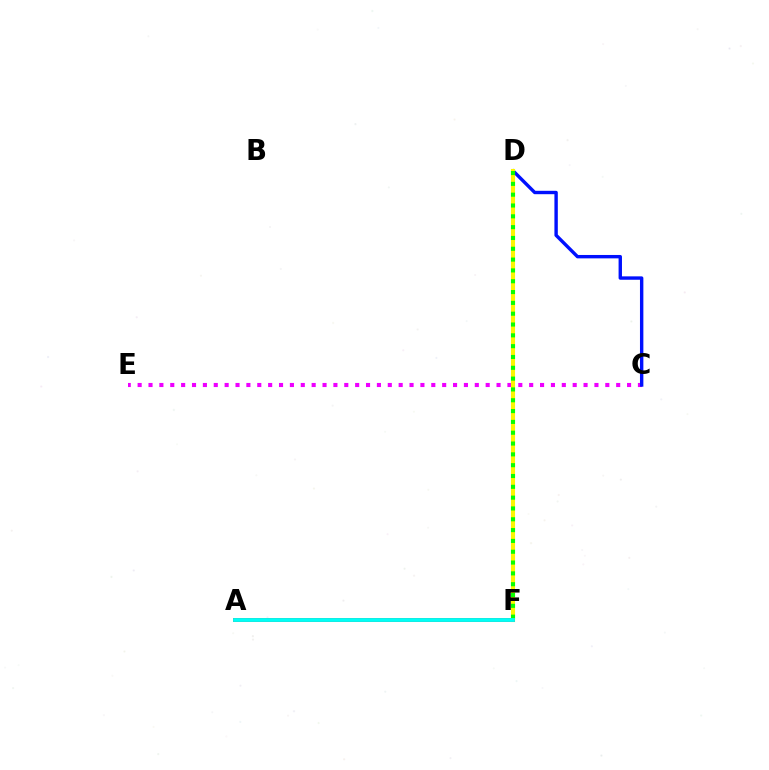{('C', 'E'): [{'color': '#ee00ff', 'line_style': 'dotted', 'thickness': 2.96}], ('C', 'D'): [{'color': '#0010ff', 'line_style': 'solid', 'thickness': 2.44}], ('D', 'F'): [{'color': '#fcf500', 'line_style': 'solid', 'thickness': 2.96}, {'color': '#08ff00', 'line_style': 'dotted', 'thickness': 2.94}], ('A', 'F'): [{'color': '#ff0000', 'line_style': 'solid', 'thickness': 2.82}, {'color': '#00fff6', 'line_style': 'solid', 'thickness': 2.77}]}